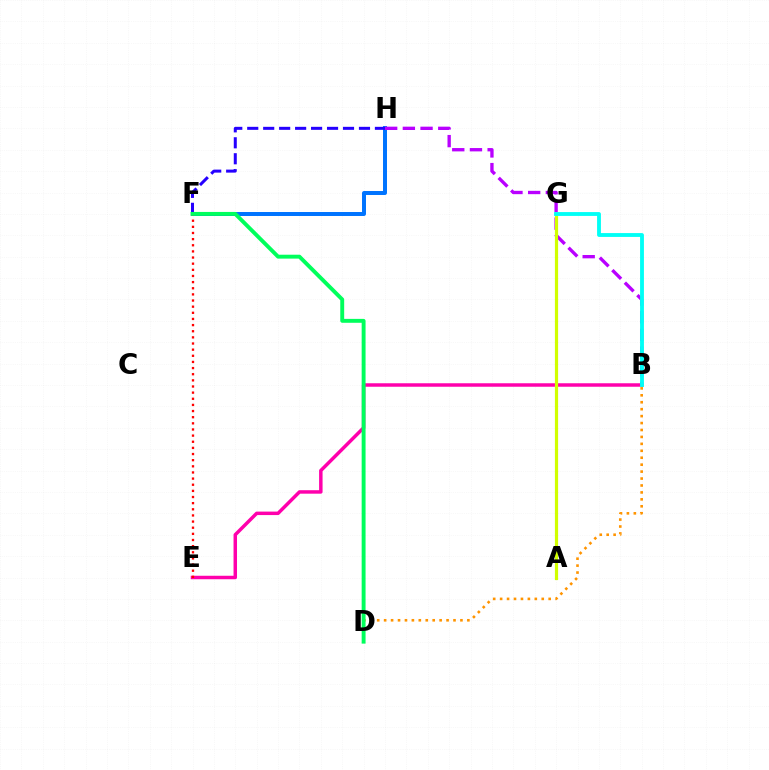{('F', 'H'): [{'color': '#0074ff', 'line_style': 'solid', 'thickness': 2.86}, {'color': '#2500ff', 'line_style': 'dashed', 'thickness': 2.17}], ('B', 'E'): [{'color': '#ff00ac', 'line_style': 'solid', 'thickness': 2.5}], ('B', 'H'): [{'color': '#b900ff', 'line_style': 'dashed', 'thickness': 2.4}], ('A', 'G'): [{'color': '#3dff00', 'line_style': 'solid', 'thickness': 2.0}, {'color': '#d1ff00', 'line_style': 'solid', 'thickness': 2.29}], ('E', 'F'): [{'color': '#ff0000', 'line_style': 'dotted', 'thickness': 1.67}], ('B', 'D'): [{'color': '#ff9400', 'line_style': 'dotted', 'thickness': 1.88}], ('D', 'F'): [{'color': '#00ff5c', 'line_style': 'solid', 'thickness': 2.81}], ('B', 'G'): [{'color': '#00fff6', 'line_style': 'solid', 'thickness': 2.77}]}